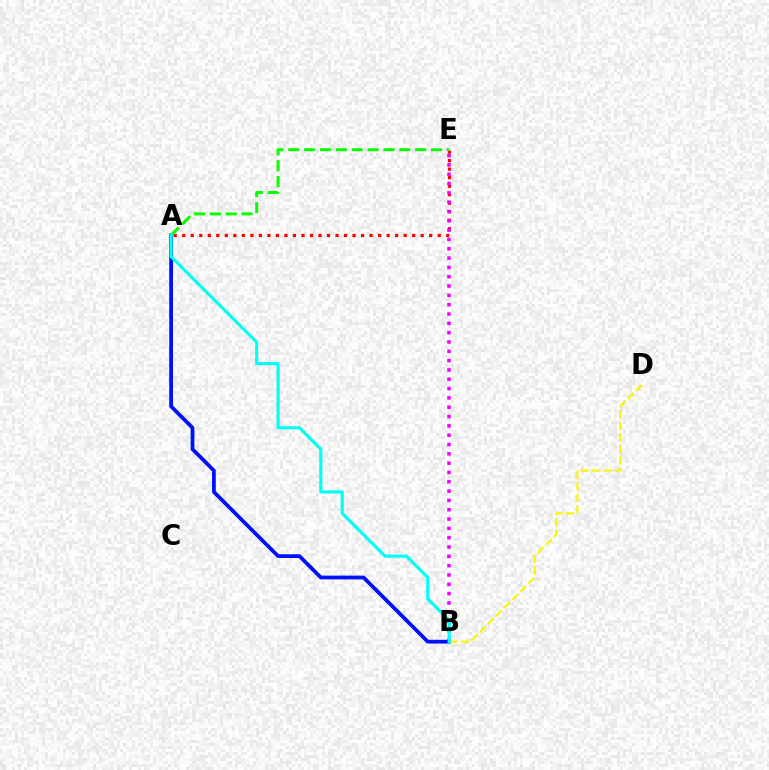{('A', 'E'): [{'color': '#ff0000', 'line_style': 'dotted', 'thickness': 2.31}, {'color': '#08ff00', 'line_style': 'dashed', 'thickness': 2.15}], ('B', 'E'): [{'color': '#ee00ff', 'line_style': 'dotted', 'thickness': 2.53}], ('A', 'B'): [{'color': '#0010ff', 'line_style': 'solid', 'thickness': 2.71}, {'color': '#00fff6', 'line_style': 'solid', 'thickness': 2.27}], ('B', 'D'): [{'color': '#fcf500', 'line_style': 'dashed', 'thickness': 1.56}]}